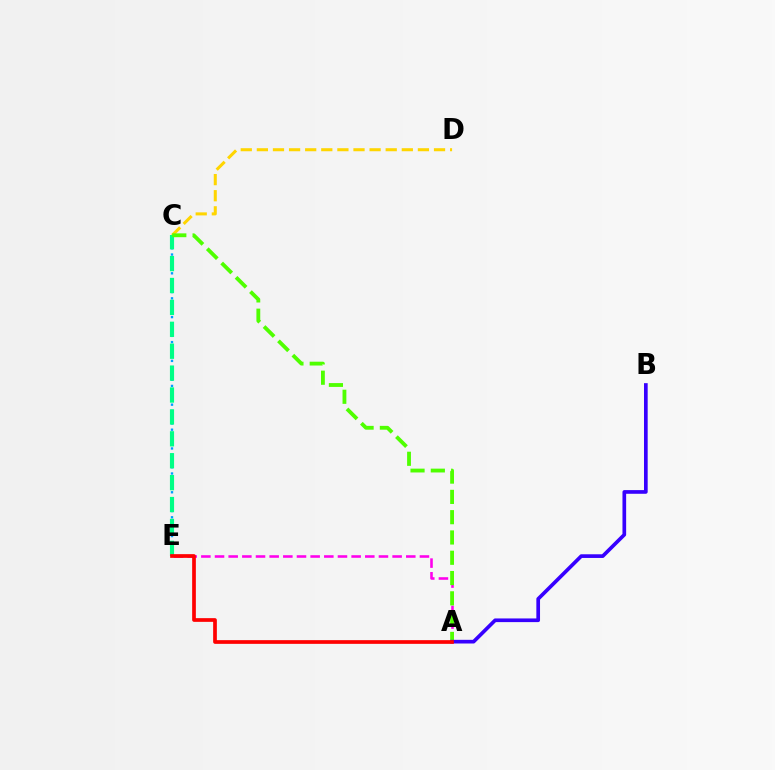{('C', 'E'): [{'color': '#009eff', 'line_style': 'dotted', 'thickness': 1.7}, {'color': '#00ff86', 'line_style': 'dashed', 'thickness': 2.98}], ('A', 'E'): [{'color': '#ff00ed', 'line_style': 'dashed', 'thickness': 1.86}, {'color': '#ff0000', 'line_style': 'solid', 'thickness': 2.66}], ('C', 'D'): [{'color': '#ffd500', 'line_style': 'dashed', 'thickness': 2.19}], ('A', 'C'): [{'color': '#4fff00', 'line_style': 'dashed', 'thickness': 2.76}], ('A', 'B'): [{'color': '#3700ff', 'line_style': 'solid', 'thickness': 2.65}]}